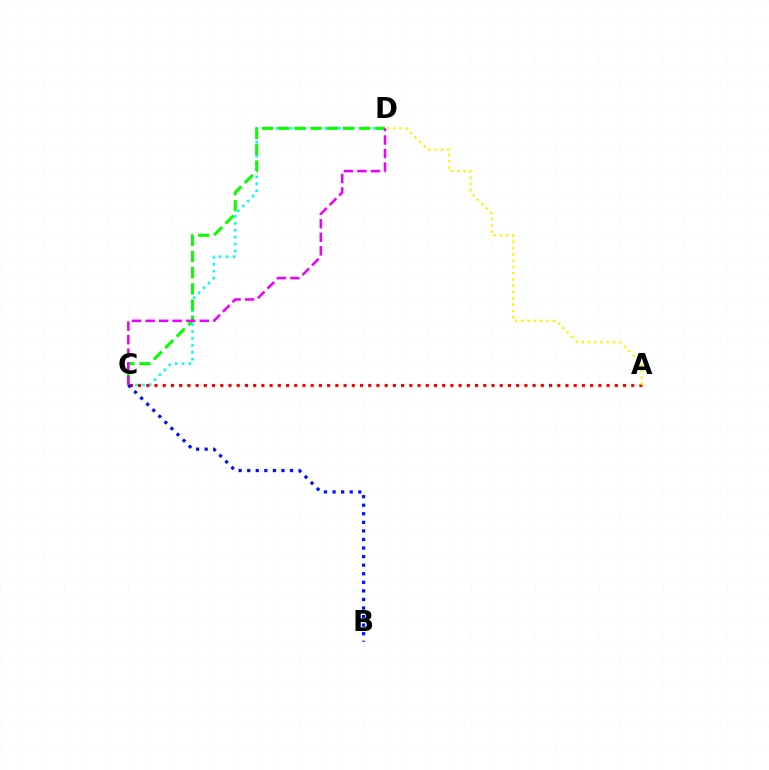{('C', 'D'): [{'color': '#00fff6', 'line_style': 'dotted', 'thickness': 1.88}, {'color': '#08ff00', 'line_style': 'dashed', 'thickness': 2.2}, {'color': '#ee00ff', 'line_style': 'dashed', 'thickness': 1.84}], ('A', 'C'): [{'color': '#ff0000', 'line_style': 'dotted', 'thickness': 2.23}], ('B', 'C'): [{'color': '#0010ff', 'line_style': 'dotted', 'thickness': 2.33}], ('A', 'D'): [{'color': '#fcf500', 'line_style': 'dotted', 'thickness': 1.71}]}